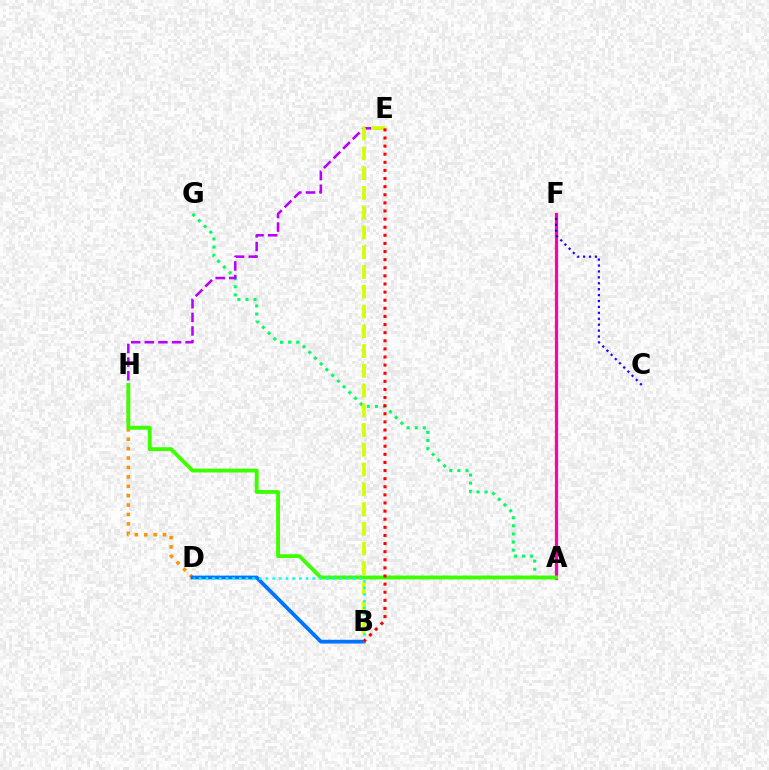{('A', 'F'): [{'color': '#ff00ac', 'line_style': 'solid', 'thickness': 2.31}], ('A', 'G'): [{'color': '#00ff5c', 'line_style': 'dotted', 'thickness': 2.2}], ('D', 'H'): [{'color': '#ff9400', 'line_style': 'dotted', 'thickness': 2.56}], ('E', 'H'): [{'color': '#b900ff', 'line_style': 'dashed', 'thickness': 1.85}], ('A', 'H'): [{'color': '#3dff00', 'line_style': 'solid', 'thickness': 2.78}], ('B', 'E'): [{'color': '#d1ff00', 'line_style': 'dashed', 'thickness': 2.68}, {'color': '#ff0000', 'line_style': 'dotted', 'thickness': 2.2}], ('B', 'D'): [{'color': '#0074ff', 'line_style': 'solid', 'thickness': 2.72}, {'color': '#00fff6', 'line_style': 'dotted', 'thickness': 1.81}], ('C', 'F'): [{'color': '#2500ff', 'line_style': 'dotted', 'thickness': 1.61}]}